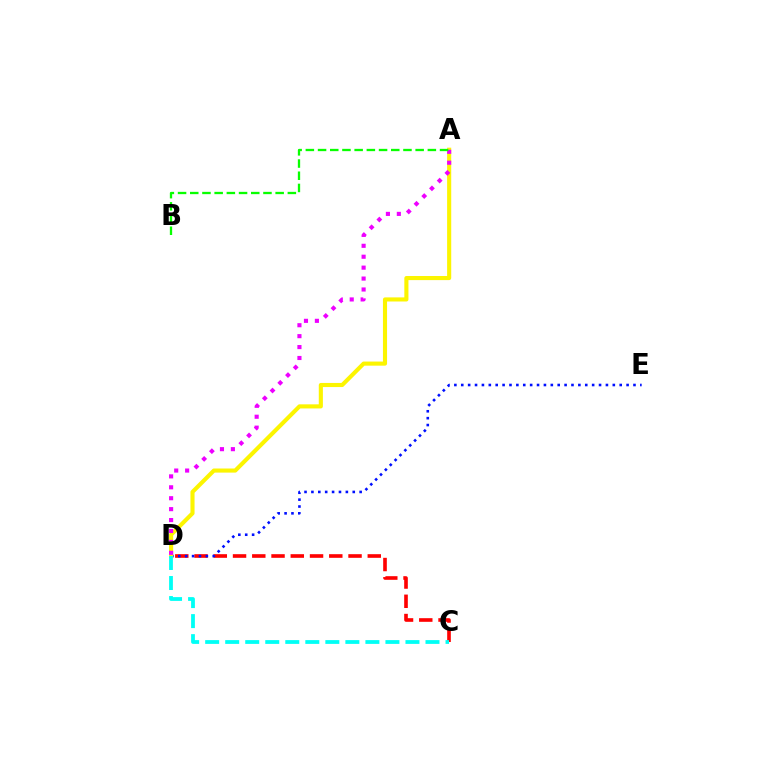{('C', 'D'): [{'color': '#ff0000', 'line_style': 'dashed', 'thickness': 2.62}, {'color': '#00fff6', 'line_style': 'dashed', 'thickness': 2.72}], ('D', 'E'): [{'color': '#0010ff', 'line_style': 'dotted', 'thickness': 1.87}], ('A', 'D'): [{'color': '#fcf500', 'line_style': 'solid', 'thickness': 2.95}, {'color': '#ee00ff', 'line_style': 'dotted', 'thickness': 2.97}], ('A', 'B'): [{'color': '#08ff00', 'line_style': 'dashed', 'thickness': 1.66}]}